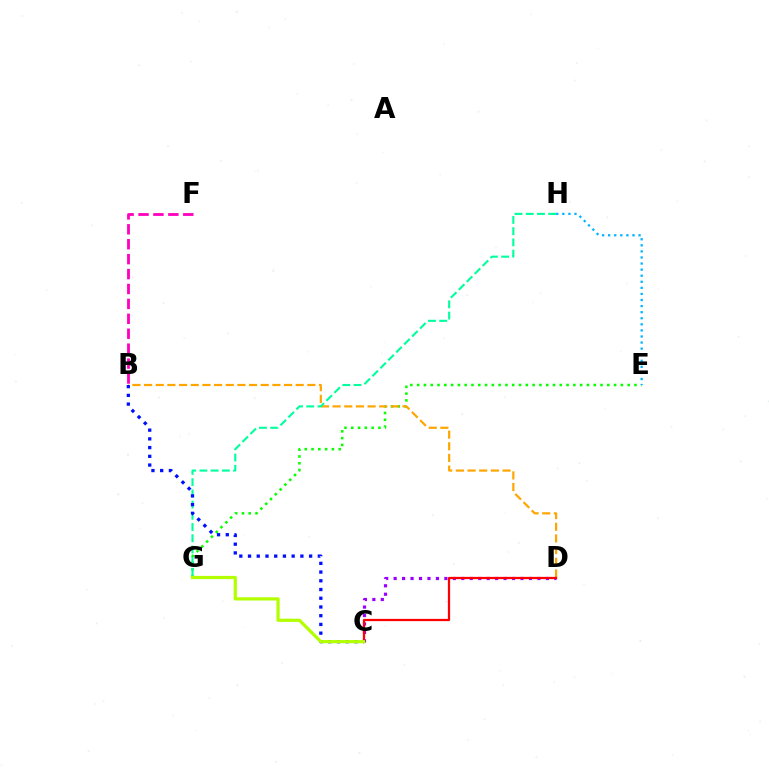{('E', 'G'): [{'color': '#08ff00', 'line_style': 'dotted', 'thickness': 1.85}], ('B', 'D'): [{'color': '#ffa500', 'line_style': 'dashed', 'thickness': 1.58}], ('G', 'H'): [{'color': '#00ff9d', 'line_style': 'dashed', 'thickness': 1.53}], ('B', 'C'): [{'color': '#0010ff', 'line_style': 'dotted', 'thickness': 2.37}], ('C', 'D'): [{'color': '#9b00ff', 'line_style': 'dotted', 'thickness': 2.3}, {'color': '#ff0000', 'line_style': 'solid', 'thickness': 1.61}], ('C', 'G'): [{'color': '#b3ff00', 'line_style': 'solid', 'thickness': 2.31}], ('E', 'H'): [{'color': '#00b5ff', 'line_style': 'dotted', 'thickness': 1.65}], ('B', 'F'): [{'color': '#ff00bd', 'line_style': 'dashed', 'thickness': 2.03}]}